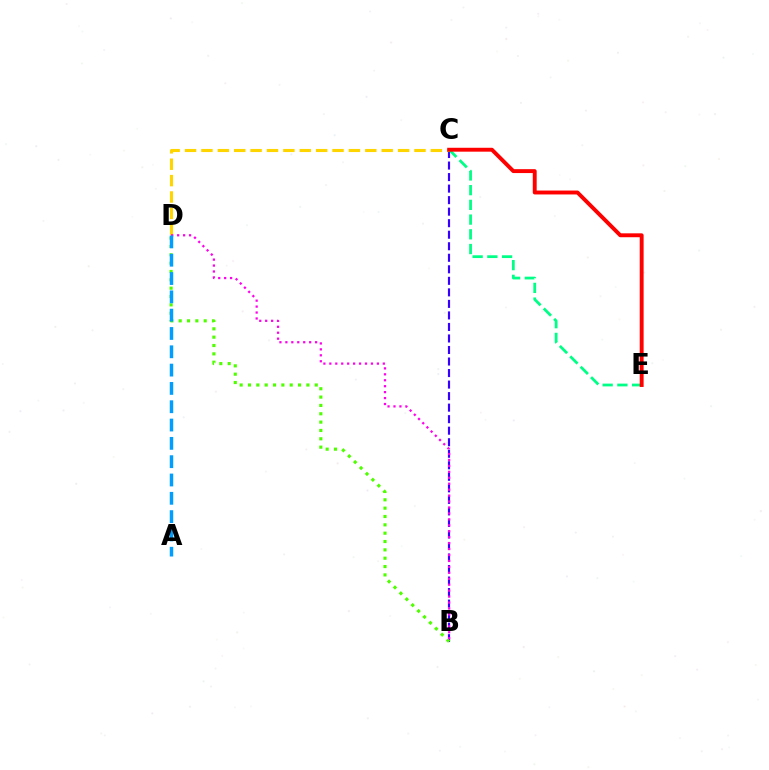{('B', 'C'): [{'color': '#3700ff', 'line_style': 'dashed', 'thickness': 1.57}], ('C', 'E'): [{'color': '#00ff86', 'line_style': 'dashed', 'thickness': 2.0}, {'color': '#ff0000', 'line_style': 'solid', 'thickness': 2.81}], ('C', 'D'): [{'color': '#ffd500', 'line_style': 'dashed', 'thickness': 2.23}], ('B', 'D'): [{'color': '#4fff00', 'line_style': 'dotted', 'thickness': 2.27}, {'color': '#ff00ed', 'line_style': 'dotted', 'thickness': 1.61}], ('A', 'D'): [{'color': '#009eff', 'line_style': 'dashed', 'thickness': 2.49}]}